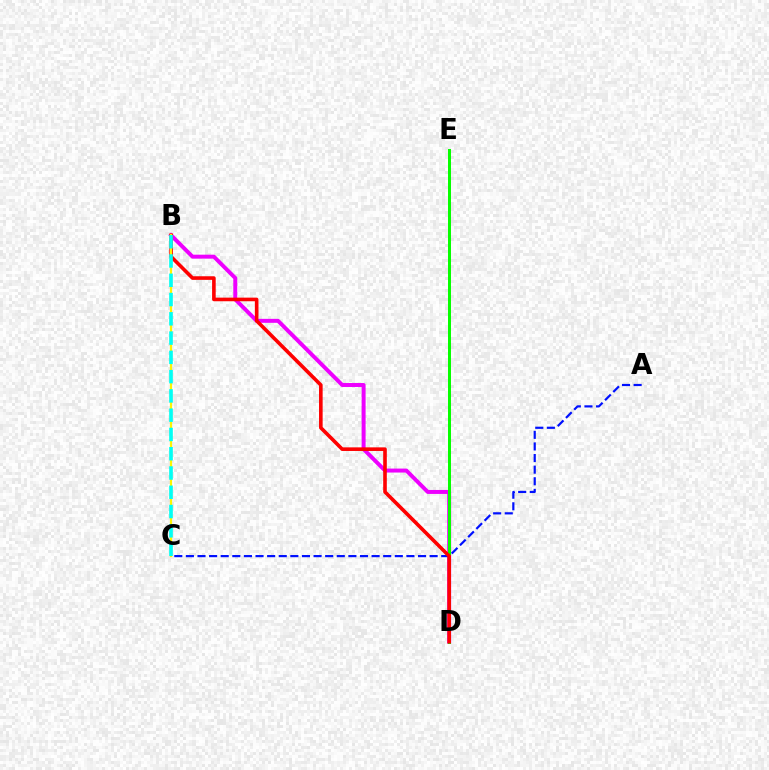{('B', 'D'): [{'color': '#ee00ff', 'line_style': 'solid', 'thickness': 2.85}, {'color': '#ff0000', 'line_style': 'solid', 'thickness': 2.6}], ('D', 'E'): [{'color': '#08ff00', 'line_style': 'solid', 'thickness': 2.15}], ('A', 'C'): [{'color': '#0010ff', 'line_style': 'dashed', 'thickness': 1.58}], ('B', 'C'): [{'color': '#fcf500', 'line_style': 'solid', 'thickness': 1.6}, {'color': '#00fff6', 'line_style': 'dashed', 'thickness': 2.62}]}